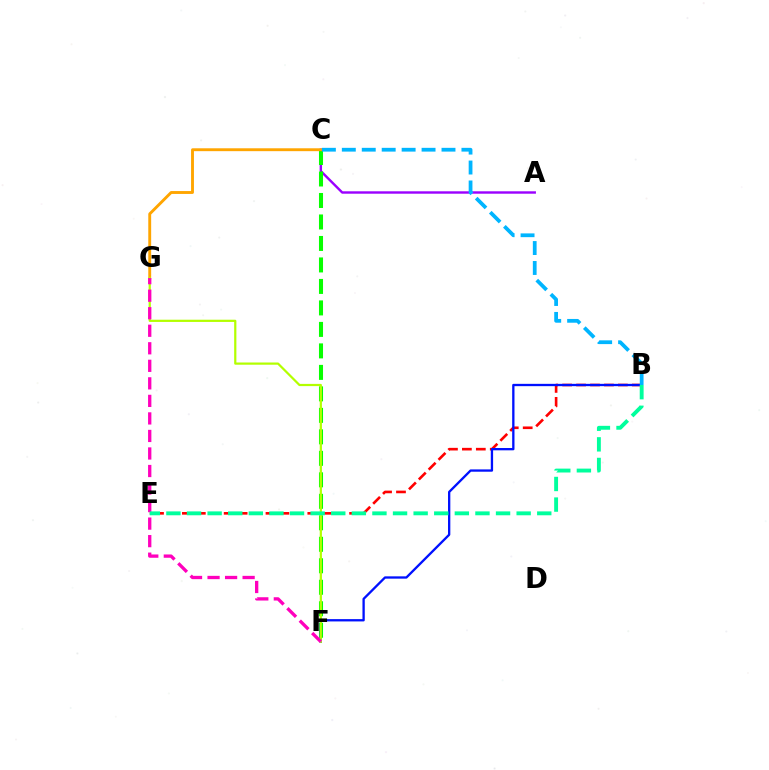{('A', 'C'): [{'color': '#9b00ff', 'line_style': 'solid', 'thickness': 1.74}], ('C', 'F'): [{'color': '#08ff00', 'line_style': 'dashed', 'thickness': 2.92}], ('B', 'E'): [{'color': '#ff0000', 'line_style': 'dashed', 'thickness': 1.89}, {'color': '#00ff9d', 'line_style': 'dashed', 'thickness': 2.8}], ('C', 'G'): [{'color': '#ffa500', 'line_style': 'solid', 'thickness': 2.08}], ('B', 'F'): [{'color': '#0010ff', 'line_style': 'solid', 'thickness': 1.67}], ('F', 'G'): [{'color': '#b3ff00', 'line_style': 'solid', 'thickness': 1.6}, {'color': '#ff00bd', 'line_style': 'dashed', 'thickness': 2.38}], ('B', 'C'): [{'color': '#00b5ff', 'line_style': 'dashed', 'thickness': 2.71}]}